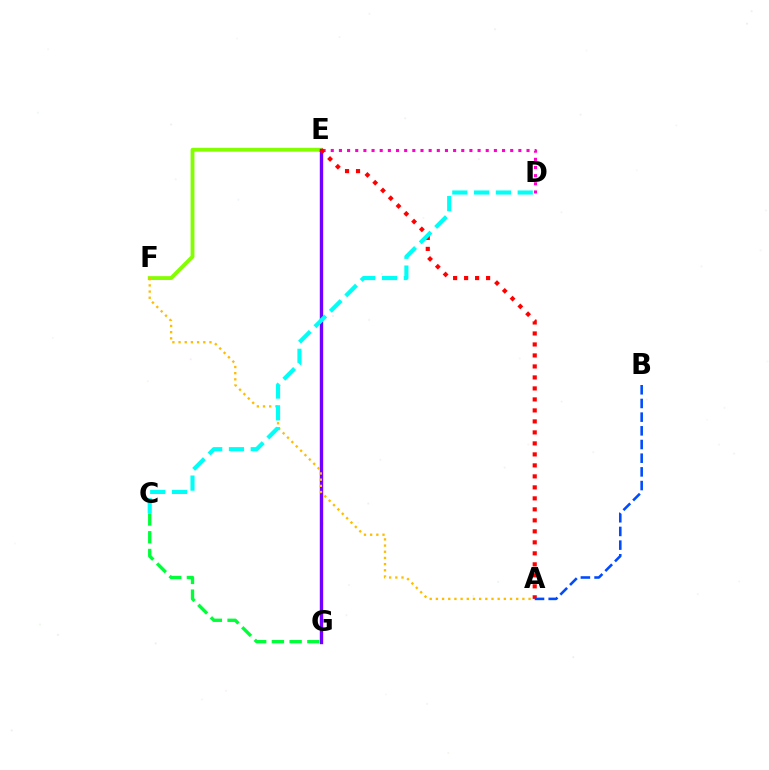{('E', 'F'): [{'color': '#84ff00', 'line_style': 'solid', 'thickness': 2.77}], ('E', 'G'): [{'color': '#7200ff', 'line_style': 'solid', 'thickness': 2.44}], ('D', 'E'): [{'color': '#ff00cf', 'line_style': 'dotted', 'thickness': 2.22}], ('C', 'G'): [{'color': '#00ff39', 'line_style': 'dashed', 'thickness': 2.41}], ('A', 'F'): [{'color': '#ffbd00', 'line_style': 'dotted', 'thickness': 1.68}], ('A', 'E'): [{'color': '#ff0000', 'line_style': 'dotted', 'thickness': 2.99}], ('C', 'D'): [{'color': '#00fff6', 'line_style': 'dashed', 'thickness': 2.96}], ('A', 'B'): [{'color': '#004bff', 'line_style': 'dashed', 'thickness': 1.86}]}